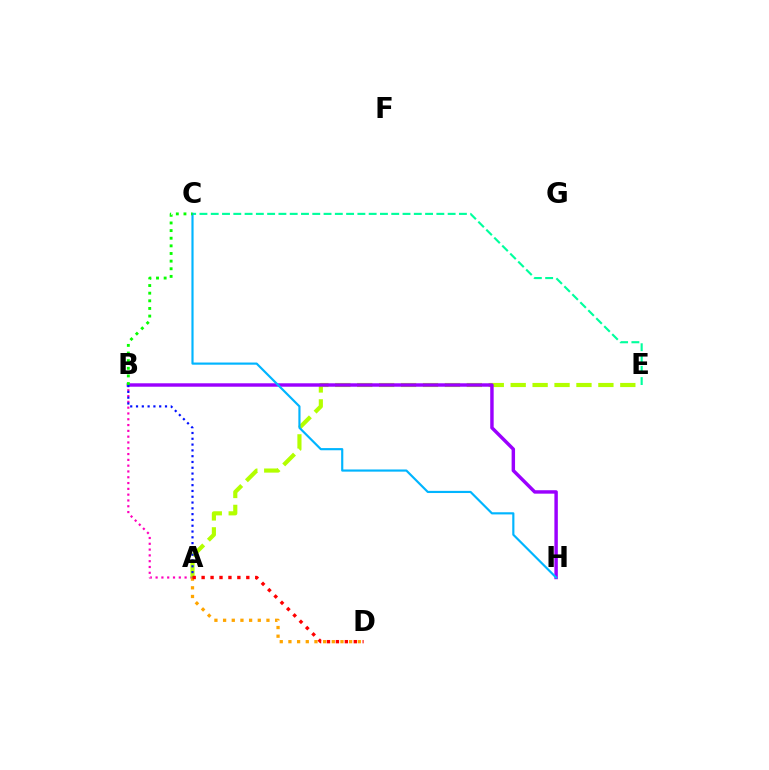{('A', 'B'): [{'color': '#ff00bd', 'line_style': 'dotted', 'thickness': 1.58}, {'color': '#0010ff', 'line_style': 'dotted', 'thickness': 1.57}], ('A', 'E'): [{'color': '#b3ff00', 'line_style': 'dashed', 'thickness': 2.98}], ('B', 'H'): [{'color': '#9b00ff', 'line_style': 'solid', 'thickness': 2.48}], ('C', 'E'): [{'color': '#00ff9d', 'line_style': 'dashed', 'thickness': 1.53}], ('A', 'D'): [{'color': '#ffa500', 'line_style': 'dotted', 'thickness': 2.36}, {'color': '#ff0000', 'line_style': 'dotted', 'thickness': 2.43}], ('C', 'H'): [{'color': '#00b5ff', 'line_style': 'solid', 'thickness': 1.56}], ('B', 'C'): [{'color': '#08ff00', 'line_style': 'dotted', 'thickness': 2.07}]}